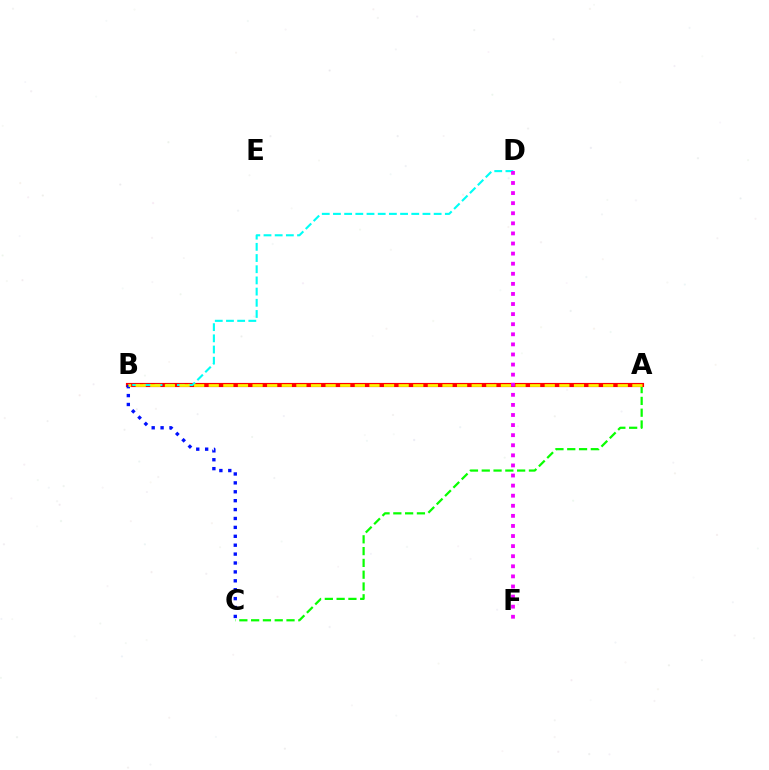{('A', 'C'): [{'color': '#08ff00', 'line_style': 'dashed', 'thickness': 1.6}], ('A', 'B'): [{'color': '#ff0000', 'line_style': 'solid', 'thickness': 2.99}, {'color': '#fcf500', 'line_style': 'dashed', 'thickness': 1.98}], ('B', 'D'): [{'color': '#00fff6', 'line_style': 'dashed', 'thickness': 1.52}], ('D', 'F'): [{'color': '#ee00ff', 'line_style': 'dotted', 'thickness': 2.74}], ('B', 'C'): [{'color': '#0010ff', 'line_style': 'dotted', 'thickness': 2.42}]}